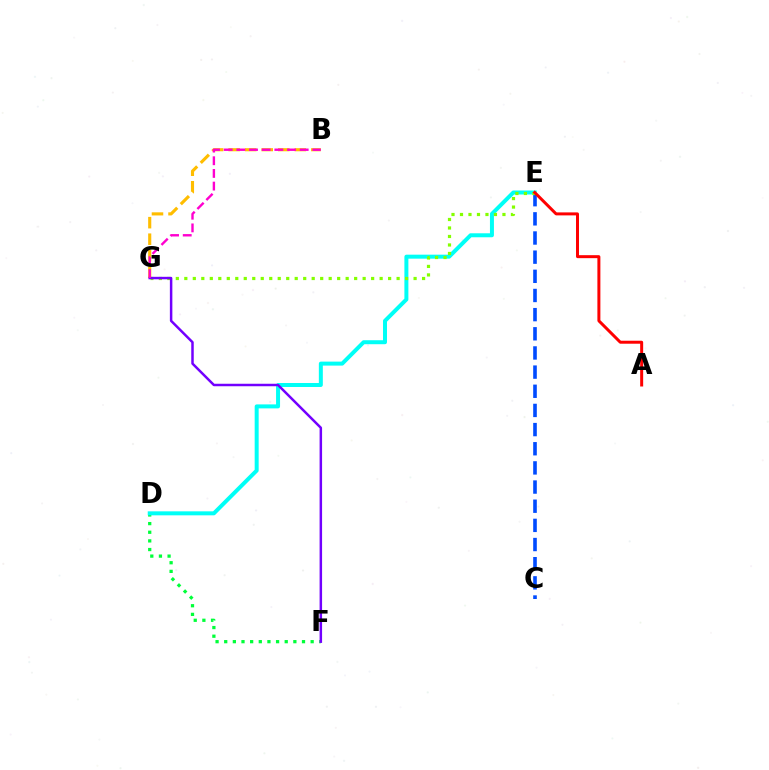{('C', 'E'): [{'color': '#004bff', 'line_style': 'dashed', 'thickness': 2.6}], ('D', 'F'): [{'color': '#00ff39', 'line_style': 'dotted', 'thickness': 2.35}], ('B', 'G'): [{'color': '#ffbd00', 'line_style': 'dashed', 'thickness': 2.25}, {'color': '#ff00cf', 'line_style': 'dashed', 'thickness': 1.72}], ('D', 'E'): [{'color': '#00fff6', 'line_style': 'solid', 'thickness': 2.87}], ('E', 'G'): [{'color': '#84ff00', 'line_style': 'dotted', 'thickness': 2.31}], ('A', 'E'): [{'color': '#ff0000', 'line_style': 'solid', 'thickness': 2.15}], ('F', 'G'): [{'color': '#7200ff', 'line_style': 'solid', 'thickness': 1.79}]}